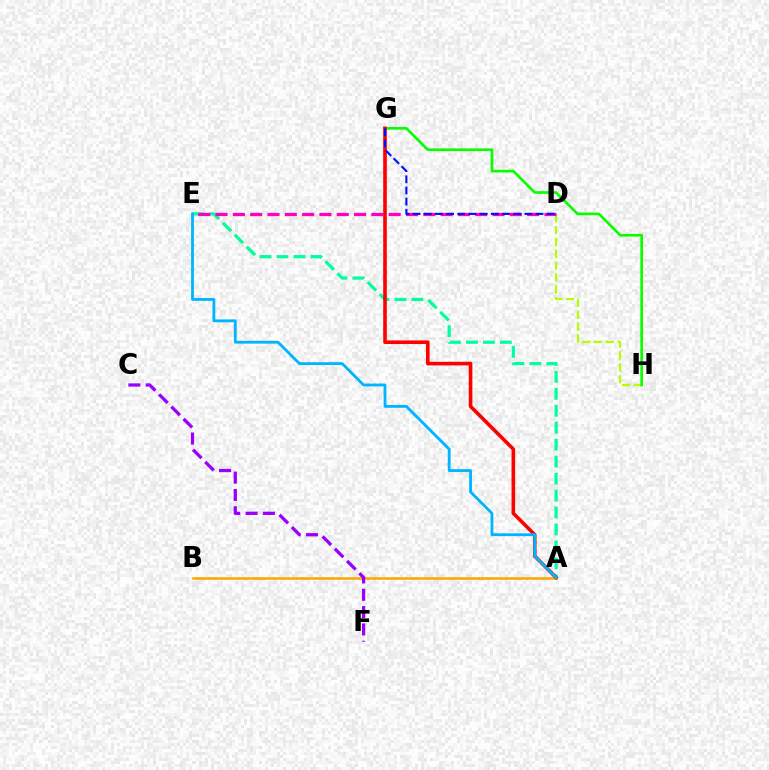{('A', 'E'): [{'color': '#00ff9d', 'line_style': 'dashed', 'thickness': 2.3}, {'color': '#00b5ff', 'line_style': 'solid', 'thickness': 2.03}], ('D', 'H'): [{'color': '#b3ff00', 'line_style': 'dashed', 'thickness': 1.61}], ('A', 'B'): [{'color': '#ffa500', 'line_style': 'solid', 'thickness': 1.82}], ('D', 'E'): [{'color': '#ff00bd', 'line_style': 'dashed', 'thickness': 2.35}], ('G', 'H'): [{'color': '#08ff00', 'line_style': 'solid', 'thickness': 1.93}], ('A', 'G'): [{'color': '#ff0000', 'line_style': 'solid', 'thickness': 2.6}], ('C', 'F'): [{'color': '#9b00ff', 'line_style': 'dashed', 'thickness': 2.35}], ('D', 'G'): [{'color': '#0010ff', 'line_style': 'dashed', 'thickness': 1.52}]}